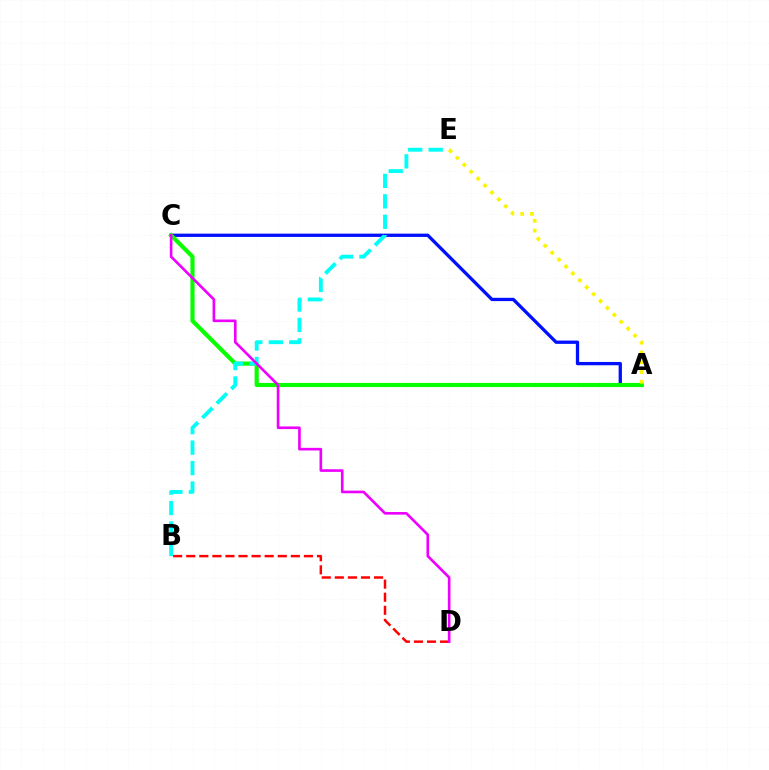{('A', 'C'): [{'color': '#0010ff', 'line_style': 'solid', 'thickness': 2.38}, {'color': '#08ff00', 'line_style': 'solid', 'thickness': 2.98}], ('B', 'D'): [{'color': '#ff0000', 'line_style': 'dashed', 'thickness': 1.78}], ('B', 'E'): [{'color': '#00fff6', 'line_style': 'dashed', 'thickness': 2.78}], ('A', 'E'): [{'color': '#fcf500', 'line_style': 'dotted', 'thickness': 2.65}], ('C', 'D'): [{'color': '#ee00ff', 'line_style': 'solid', 'thickness': 1.91}]}